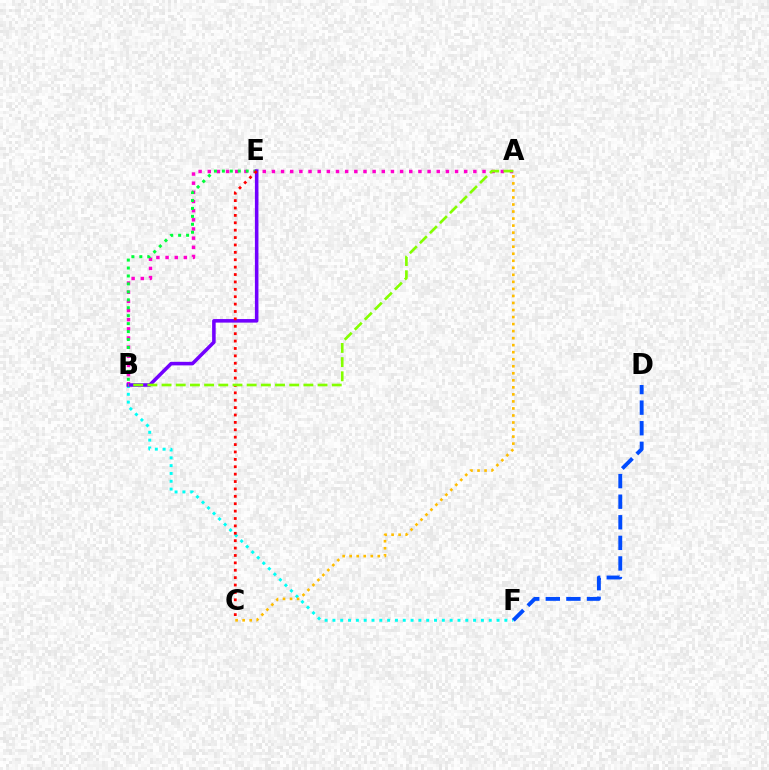{('A', 'B'): [{'color': '#ff00cf', 'line_style': 'dotted', 'thickness': 2.49}, {'color': '#84ff00', 'line_style': 'dashed', 'thickness': 1.93}], ('B', 'F'): [{'color': '#00fff6', 'line_style': 'dotted', 'thickness': 2.12}], ('B', 'E'): [{'color': '#00ff39', 'line_style': 'dotted', 'thickness': 2.16}, {'color': '#7200ff', 'line_style': 'solid', 'thickness': 2.55}], ('A', 'C'): [{'color': '#ffbd00', 'line_style': 'dotted', 'thickness': 1.91}], ('C', 'E'): [{'color': '#ff0000', 'line_style': 'dotted', 'thickness': 2.01}], ('D', 'F'): [{'color': '#004bff', 'line_style': 'dashed', 'thickness': 2.8}]}